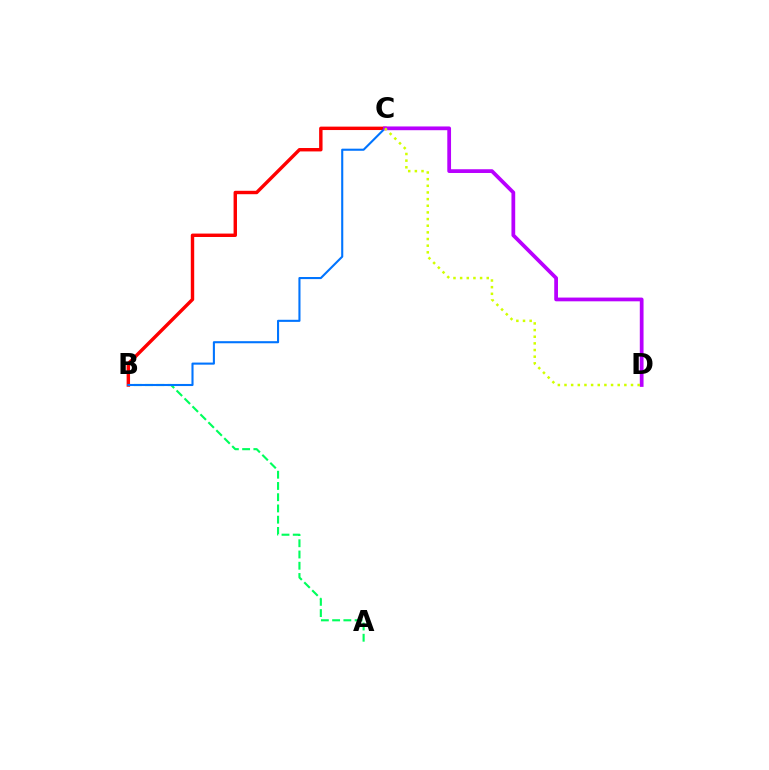{('A', 'B'): [{'color': '#00ff5c', 'line_style': 'dashed', 'thickness': 1.53}], ('B', 'C'): [{'color': '#ff0000', 'line_style': 'solid', 'thickness': 2.46}, {'color': '#0074ff', 'line_style': 'solid', 'thickness': 1.51}], ('C', 'D'): [{'color': '#b900ff', 'line_style': 'solid', 'thickness': 2.7}, {'color': '#d1ff00', 'line_style': 'dotted', 'thickness': 1.81}]}